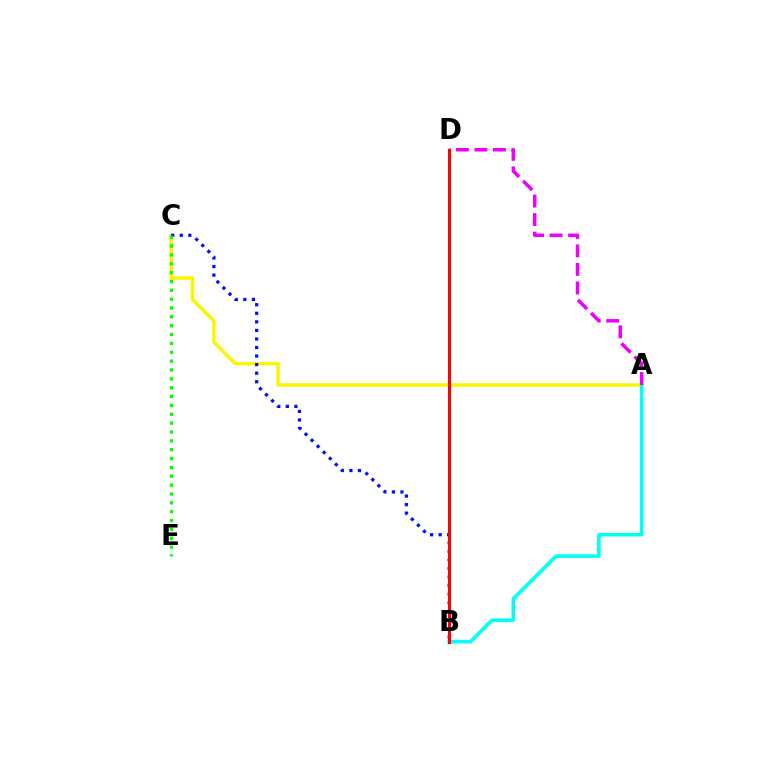{('A', 'C'): [{'color': '#fcf500', 'line_style': 'solid', 'thickness': 2.5}], ('A', 'B'): [{'color': '#00fff6', 'line_style': 'solid', 'thickness': 2.59}], ('A', 'D'): [{'color': '#ee00ff', 'line_style': 'dashed', 'thickness': 2.52}], ('B', 'C'): [{'color': '#0010ff', 'line_style': 'dotted', 'thickness': 2.32}], ('C', 'E'): [{'color': '#08ff00', 'line_style': 'dotted', 'thickness': 2.41}], ('B', 'D'): [{'color': '#ff0000', 'line_style': 'solid', 'thickness': 2.16}]}